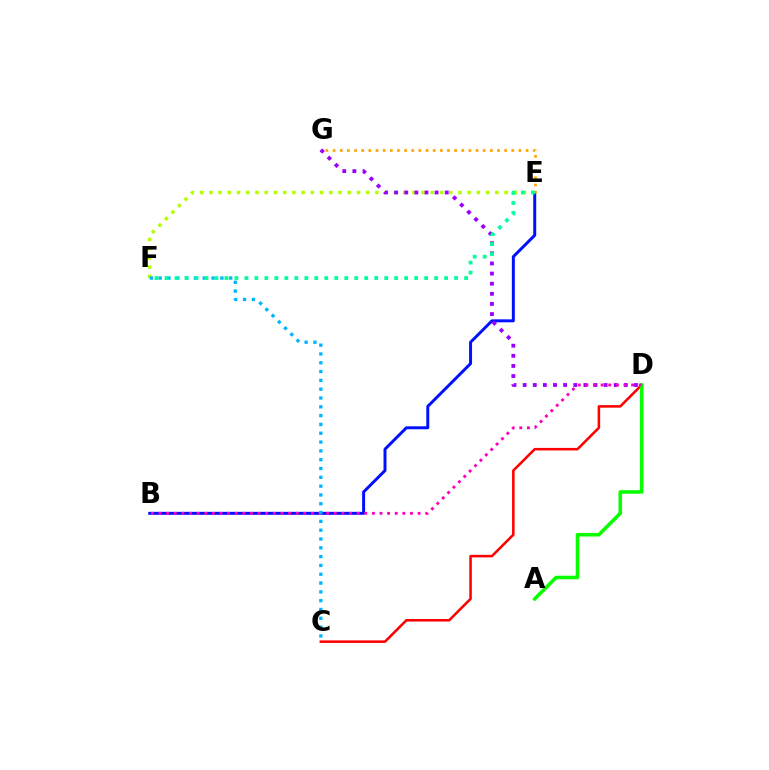{('E', 'F'): [{'color': '#b3ff00', 'line_style': 'dotted', 'thickness': 2.51}, {'color': '#00ff9d', 'line_style': 'dotted', 'thickness': 2.71}], ('B', 'E'): [{'color': '#0010ff', 'line_style': 'solid', 'thickness': 2.14}], ('C', 'D'): [{'color': '#ff0000', 'line_style': 'solid', 'thickness': 1.82}], ('D', 'G'): [{'color': '#9b00ff', 'line_style': 'dotted', 'thickness': 2.75}], ('E', 'G'): [{'color': '#ffa500', 'line_style': 'dotted', 'thickness': 1.94}], ('A', 'D'): [{'color': '#08ff00', 'line_style': 'solid', 'thickness': 2.58}], ('B', 'D'): [{'color': '#ff00bd', 'line_style': 'dotted', 'thickness': 2.07}], ('C', 'F'): [{'color': '#00b5ff', 'line_style': 'dotted', 'thickness': 2.39}]}